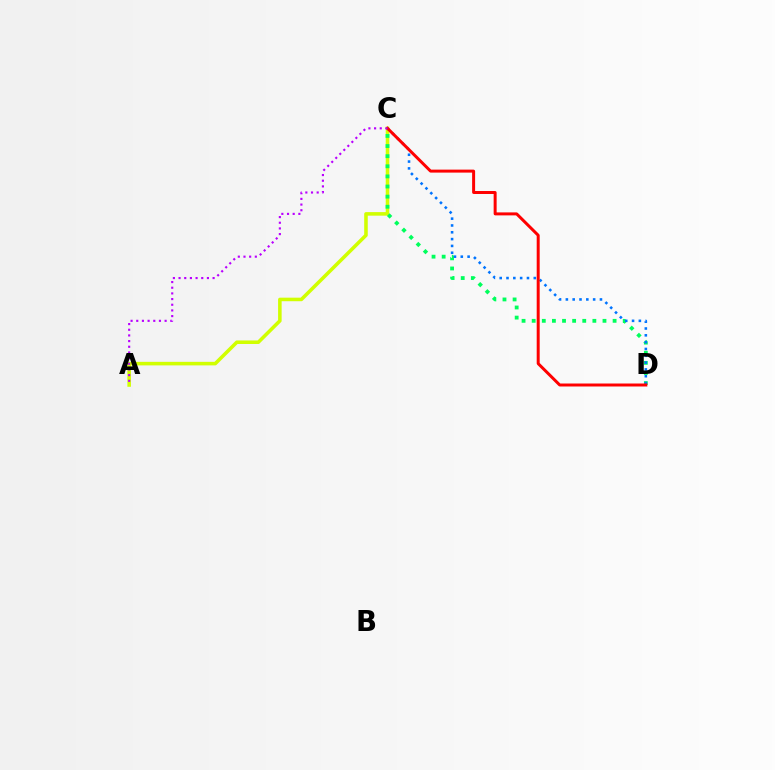{('A', 'C'): [{'color': '#d1ff00', 'line_style': 'solid', 'thickness': 2.56}, {'color': '#b900ff', 'line_style': 'dotted', 'thickness': 1.54}], ('C', 'D'): [{'color': '#00ff5c', 'line_style': 'dotted', 'thickness': 2.75}, {'color': '#0074ff', 'line_style': 'dotted', 'thickness': 1.85}, {'color': '#ff0000', 'line_style': 'solid', 'thickness': 2.15}]}